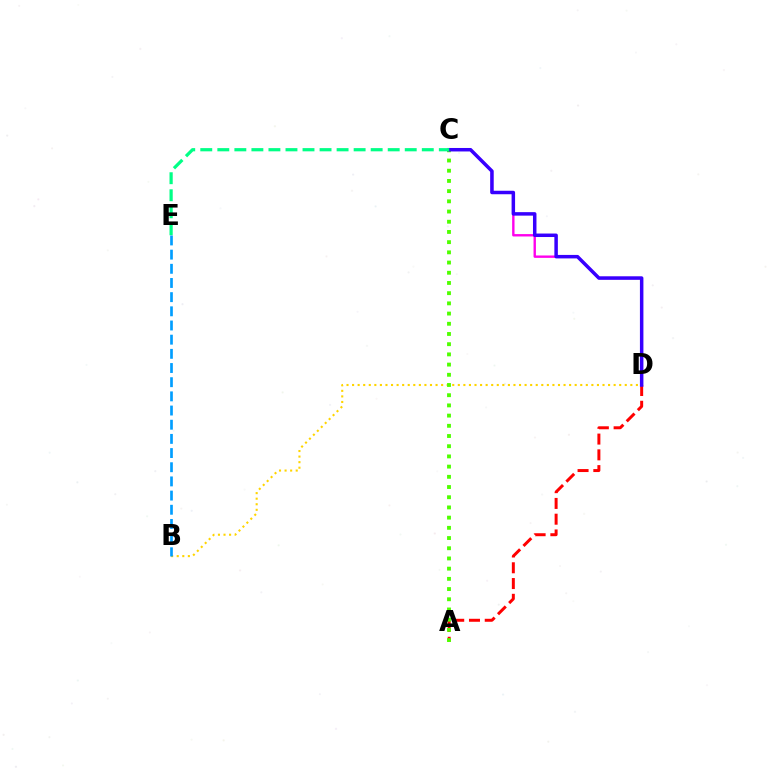{('B', 'D'): [{'color': '#ffd500', 'line_style': 'dotted', 'thickness': 1.51}], ('C', 'D'): [{'color': '#ff00ed', 'line_style': 'solid', 'thickness': 1.72}, {'color': '#3700ff', 'line_style': 'solid', 'thickness': 2.51}], ('A', 'D'): [{'color': '#ff0000', 'line_style': 'dashed', 'thickness': 2.14}], ('A', 'C'): [{'color': '#4fff00', 'line_style': 'dotted', 'thickness': 2.77}], ('C', 'E'): [{'color': '#00ff86', 'line_style': 'dashed', 'thickness': 2.31}], ('B', 'E'): [{'color': '#009eff', 'line_style': 'dashed', 'thickness': 1.93}]}